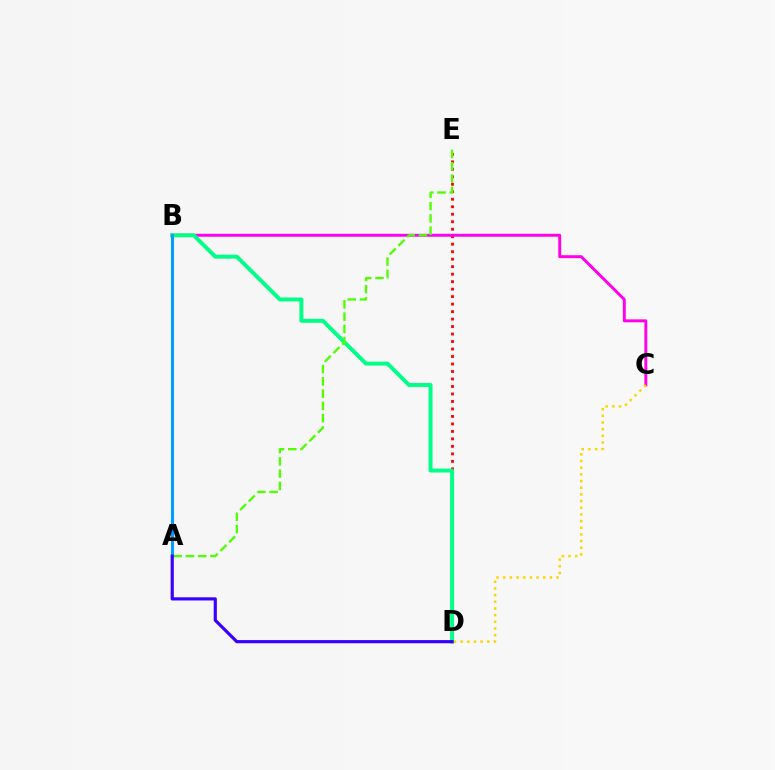{('D', 'E'): [{'color': '#ff0000', 'line_style': 'dotted', 'thickness': 2.03}], ('B', 'C'): [{'color': '#ff00ed', 'line_style': 'solid', 'thickness': 2.11}], ('B', 'D'): [{'color': '#00ff86', 'line_style': 'solid', 'thickness': 2.84}], ('A', 'B'): [{'color': '#009eff', 'line_style': 'solid', 'thickness': 2.2}], ('A', 'E'): [{'color': '#4fff00', 'line_style': 'dashed', 'thickness': 1.67}], ('C', 'D'): [{'color': '#ffd500', 'line_style': 'dotted', 'thickness': 1.81}], ('A', 'D'): [{'color': '#3700ff', 'line_style': 'solid', 'thickness': 2.28}]}